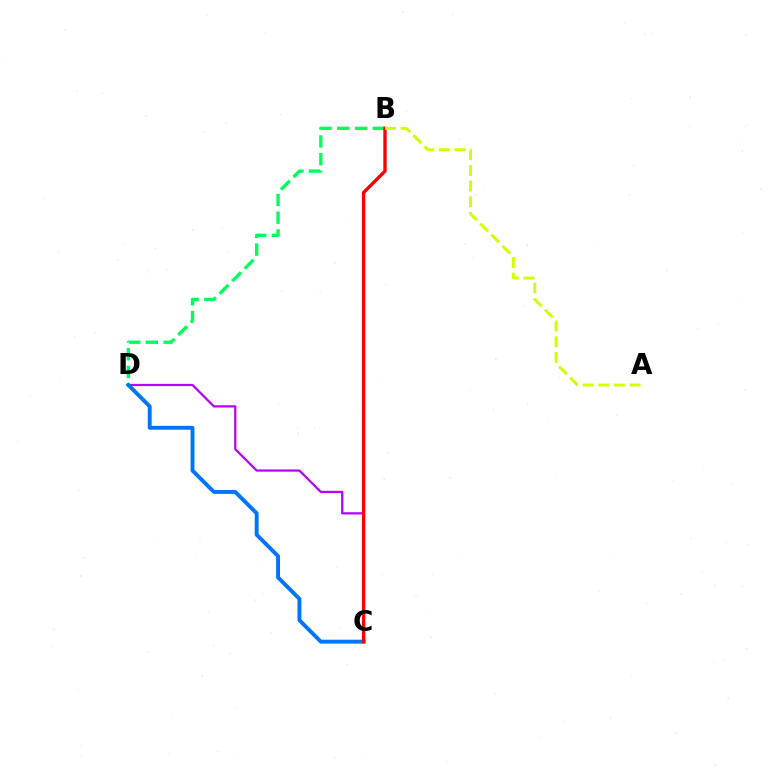{('B', 'D'): [{'color': '#00ff5c', 'line_style': 'dashed', 'thickness': 2.41}], ('C', 'D'): [{'color': '#b900ff', 'line_style': 'solid', 'thickness': 1.62}, {'color': '#0074ff', 'line_style': 'solid', 'thickness': 2.8}], ('B', 'C'): [{'color': '#ff0000', 'line_style': 'solid', 'thickness': 2.42}], ('A', 'B'): [{'color': '#d1ff00', 'line_style': 'dashed', 'thickness': 2.13}]}